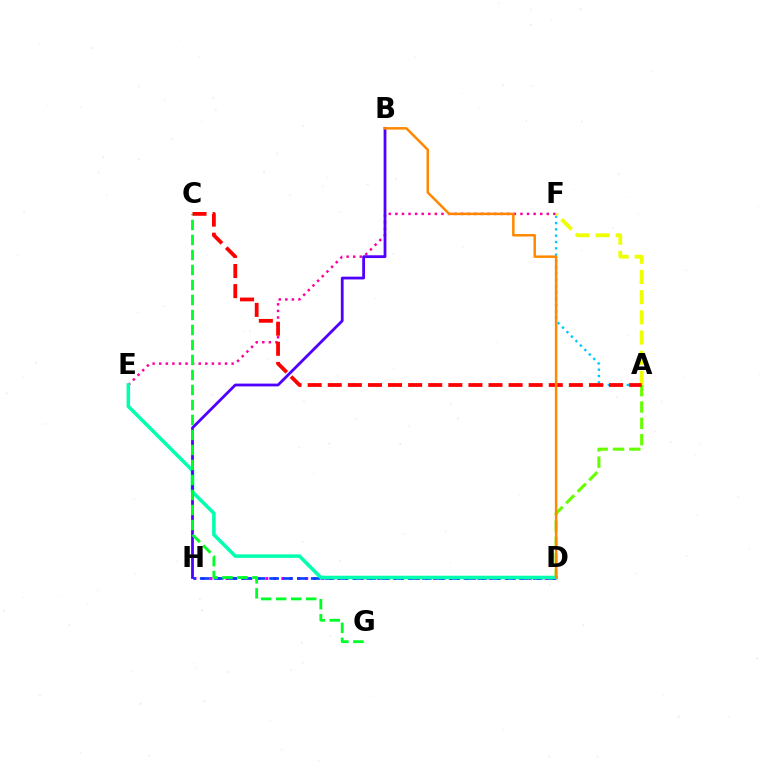{('D', 'H'): [{'color': '#d600ff', 'line_style': 'dotted', 'thickness': 2.17}, {'color': '#003fff', 'line_style': 'dashed', 'thickness': 1.89}], ('E', 'F'): [{'color': '#ff00a0', 'line_style': 'dotted', 'thickness': 1.79}], ('A', 'D'): [{'color': '#66ff00', 'line_style': 'dashed', 'thickness': 2.22}], ('A', 'F'): [{'color': '#00c7ff', 'line_style': 'dotted', 'thickness': 1.72}, {'color': '#eeff00', 'line_style': 'dashed', 'thickness': 2.74}], ('D', 'E'): [{'color': '#00ffaf', 'line_style': 'solid', 'thickness': 2.54}], ('B', 'H'): [{'color': '#4f00ff', 'line_style': 'solid', 'thickness': 2.01}], ('C', 'G'): [{'color': '#00ff27', 'line_style': 'dashed', 'thickness': 2.04}], ('A', 'C'): [{'color': '#ff0000', 'line_style': 'dashed', 'thickness': 2.73}], ('B', 'D'): [{'color': '#ff8800', 'line_style': 'solid', 'thickness': 1.8}]}